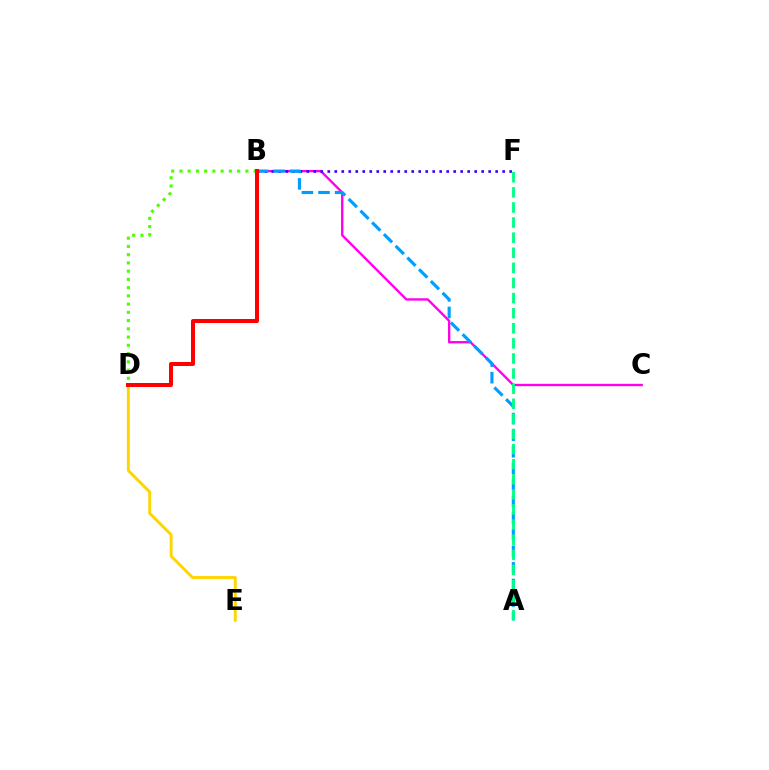{('B', 'C'): [{'color': '#ff00ed', 'line_style': 'solid', 'thickness': 1.7}], ('B', 'F'): [{'color': '#3700ff', 'line_style': 'dotted', 'thickness': 1.9}], ('A', 'B'): [{'color': '#009eff', 'line_style': 'dashed', 'thickness': 2.25}], ('A', 'F'): [{'color': '#00ff86', 'line_style': 'dashed', 'thickness': 2.05}], ('D', 'E'): [{'color': '#ffd500', 'line_style': 'solid', 'thickness': 2.1}], ('B', 'D'): [{'color': '#4fff00', 'line_style': 'dotted', 'thickness': 2.24}, {'color': '#ff0000', 'line_style': 'solid', 'thickness': 2.89}]}